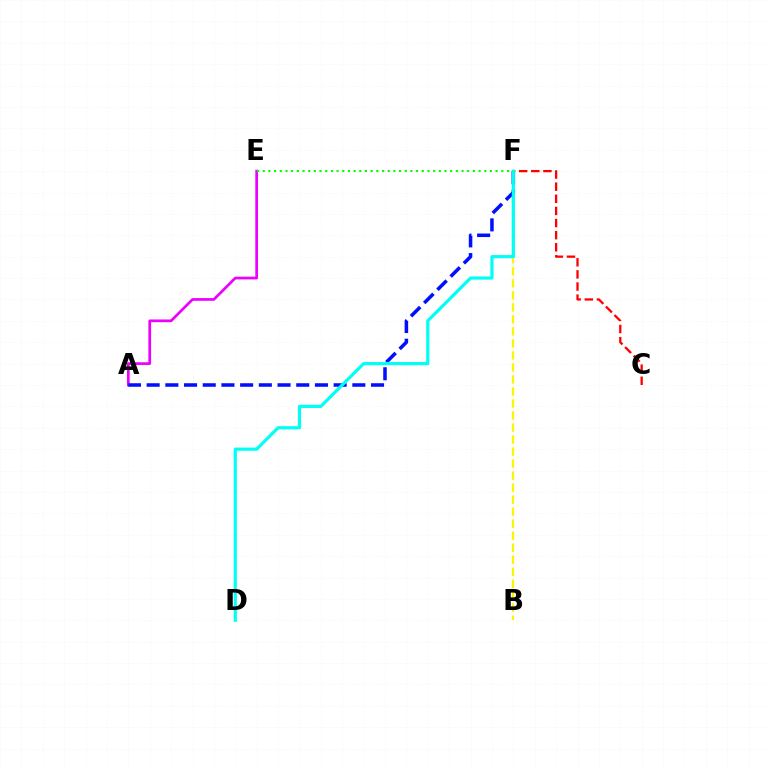{('A', 'E'): [{'color': '#ee00ff', 'line_style': 'solid', 'thickness': 1.96}], ('C', 'F'): [{'color': '#ff0000', 'line_style': 'dashed', 'thickness': 1.65}], ('B', 'F'): [{'color': '#fcf500', 'line_style': 'dashed', 'thickness': 1.63}], ('A', 'F'): [{'color': '#0010ff', 'line_style': 'dashed', 'thickness': 2.54}], ('D', 'F'): [{'color': '#00fff6', 'line_style': 'solid', 'thickness': 2.29}], ('E', 'F'): [{'color': '#08ff00', 'line_style': 'dotted', 'thickness': 1.54}]}